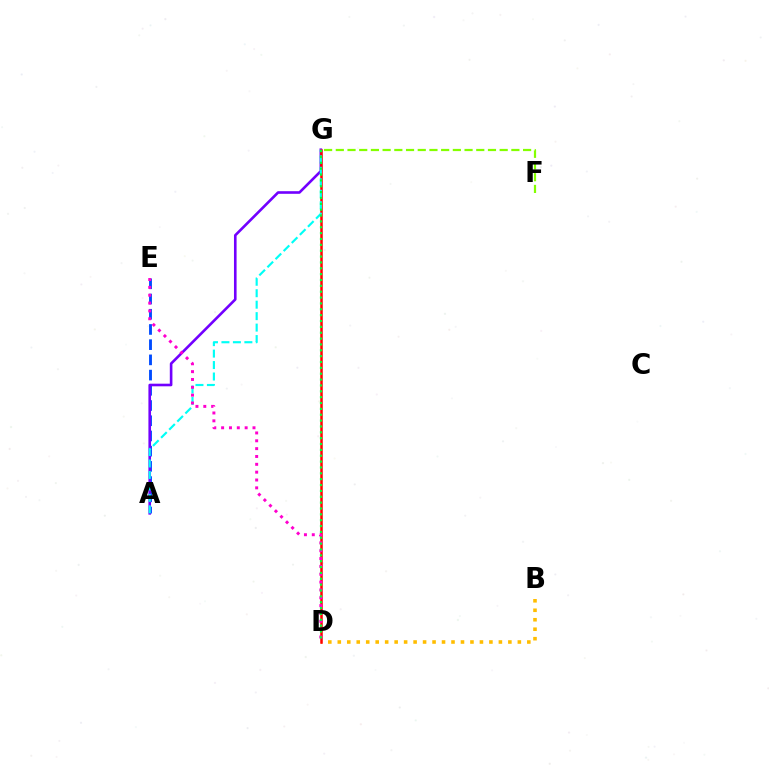{('B', 'D'): [{'color': '#ffbd00', 'line_style': 'dotted', 'thickness': 2.57}], ('A', 'E'): [{'color': '#004bff', 'line_style': 'dashed', 'thickness': 2.07}], ('A', 'G'): [{'color': '#7200ff', 'line_style': 'solid', 'thickness': 1.89}, {'color': '#00fff6', 'line_style': 'dashed', 'thickness': 1.56}], ('D', 'G'): [{'color': '#ff0000', 'line_style': 'solid', 'thickness': 1.81}, {'color': '#00ff39', 'line_style': 'dotted', 'thickness': 1.59}], ('F', 'G'): [{'color': '#84ff00', 'line_style': 'dashed', 'thickness': 1.59}], ('D', 'E'): [{'color': '#ff00cf', 'line_style': 'dotted', 'thickness': 2.13}]}